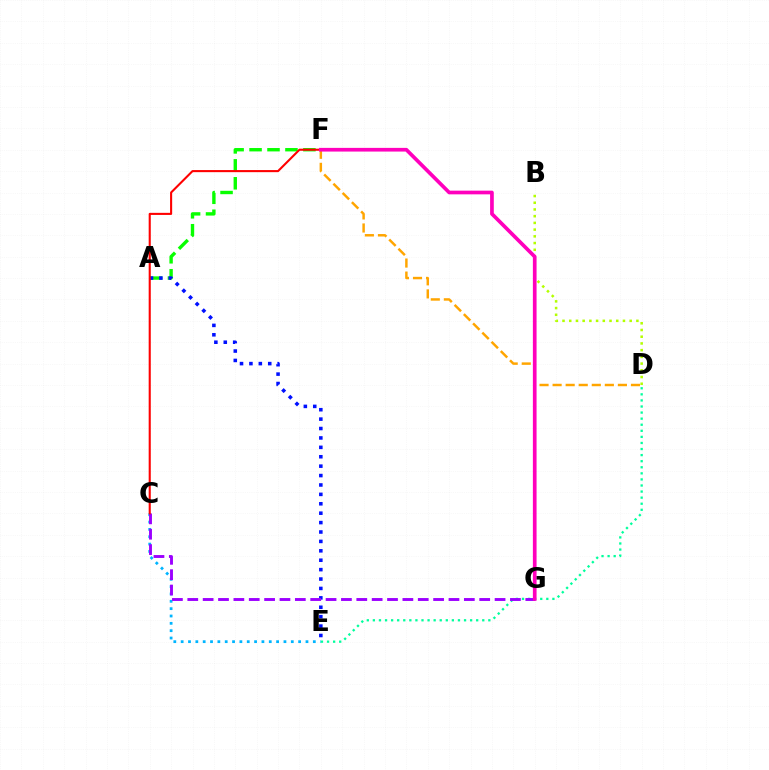{('A', 'F'): [{'color': '#08ff00', 'line_style': 'dashed', 'thickness': 2.44}], ('C', 'E'): [{'color': '#00b5ff', 'line_style': 'dotted', 'thickness': 1.99}], ('D', 'E'): [{'color': '#00ff9d', 'line_style': 'dotted', 'thickness': 1.65}], ('B', 'D'): [{'color': '#b3ff00', 'line_style': 'dotted', 'thickness': 1.82}], ('A', 'E'): [{'color': '#0010ff', 'line_style': 'dotted', 'thickness': 2.56}], ('C', 'G'): [{'color': '#9b00ff', 'line_style': 'dashed', 'thickness': 2.09}], ('D', 'F'): [{'color': '#ffa500', 'line_style': 'dashed', 'thickness': 1.77}], ('C', 'F'): [{'color': '#ff0000', 'line_style': 'solid', 'thickness': 1.51}], ('F', 'G'): [{'color': '#ff00bd', 'line_style': 'solid', 'thickness': 2.65}]}